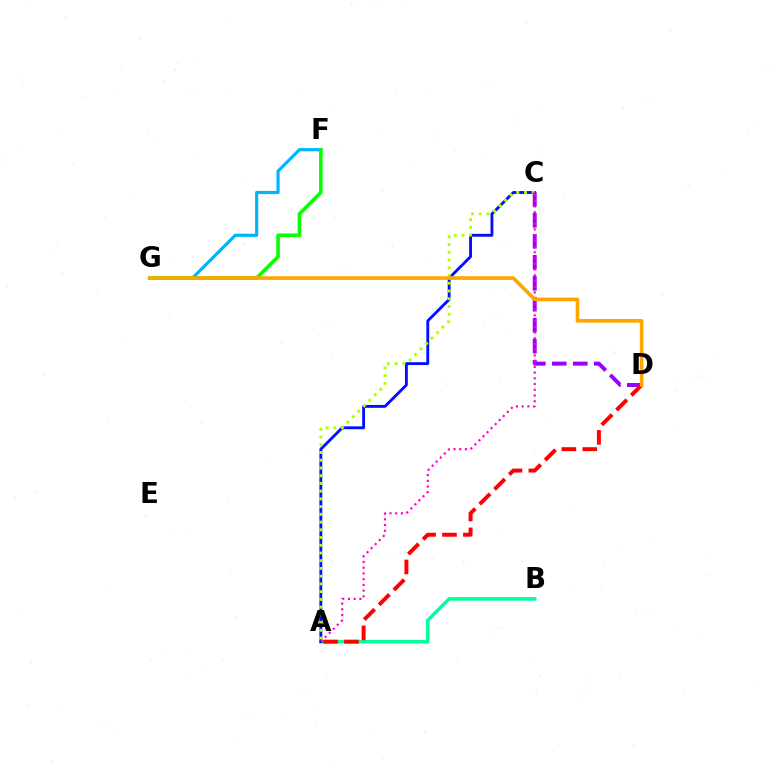{('F', 'G'): [{'color': '#00b5ff', 'line_style': 'solid', 'thickness': 2.29}, {'color': '#08ff00', 'line_style': 'solid', 'thickness': 2.58}], ('A', 'B'): [{'color': '#00ff9d', 'line_style': 'solid', 'thickness': 2.51}], ('A', 'C'): [{'color': '#0010ff', 'line_style': 'solid', 'thickness': 2.06}, {'color': '#b3ff00', 'line_style': 'dotted', 'thickness': 2.1}, {'color': '#ff00bd', 'line_style': 'dotted', 'thickness': 1.56}], ('C', 'D'): [{'color': '#9b00ff', 'line_style': 'dashed', 'thickness': 2.85}], ('A', 'D'): [{'color': '#ff0000', 'line_style': 'dashed', 'thickness': 2.84}], ('D', 'G'): [{'color': '#ffa500', 'line_style': 'solid', 'thickness': 2.63}]}